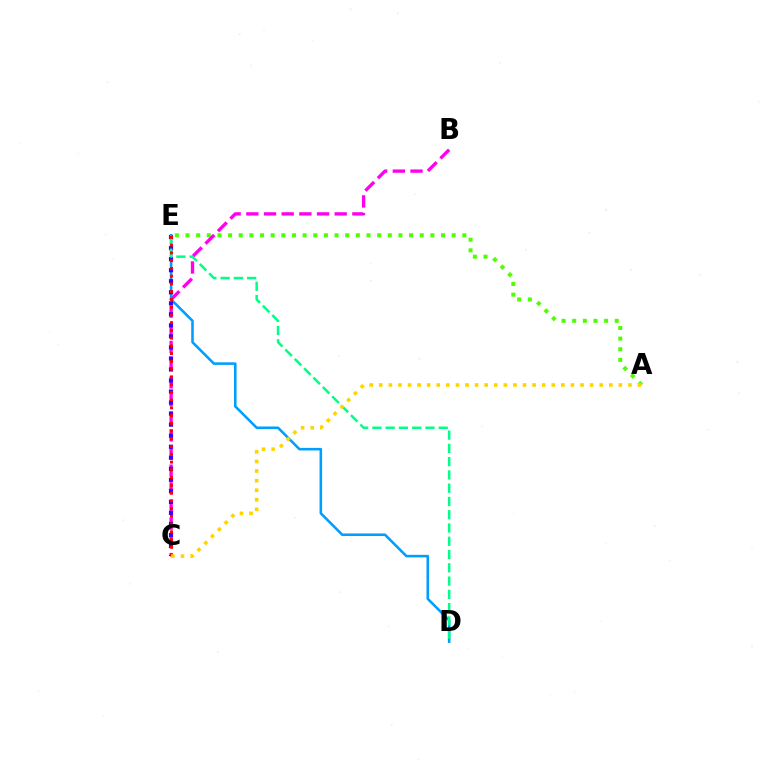{('A', 'E'): [{'color': '#4fff00', 'line_style': 'dotted', 'thickness': 2.89}], ('B', 'C'): [{'color': '#ff00ed', 'line_style': 'dashed', 'thickness': 2.4}], ('D', 'E'): [{'color': '#009eff', 'line_style': 'solid', 'thickness': 1.85}, {'color': '#00ff86', 'line_style': 'dashed', 'thickness': 1.8}], ('C', 'E'): [{'color': '#3700ff', 'line_style': 'dotted', 'thickness': 3.0}, {'color': '#ff0000', 'line_style': 'dotted', 'thickness': 2.1}], ('A', 'C'): [{'color': '#ffd500', 'line_style': 'dotted', 'thickness': 2.6}]}